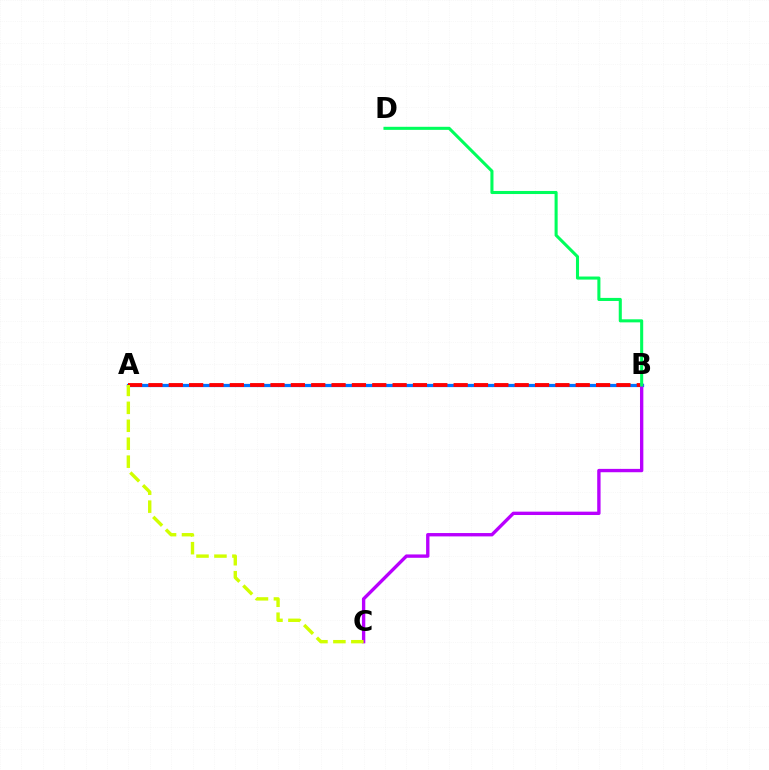{('A', 'B'): [{'color': '#0074ff', 'line_style': 'solid', 'thickness': 2.32}, {'color': '#ff0000', 'line_style': 'dashed', 'thickness': 2.76}], ('B', 'C'): [{'color': '#b900ff', 'line_style': 'solid', 'thickness': 2.42}], ('A', 'C'): [{'color': '#d1ff00', 'line_style': 'dashed', 'thickness': 2.44}], ('B', 'D'): [{'color': '#00ff5c', 'line_style': 'solid', 'thickness': 2.21}]}